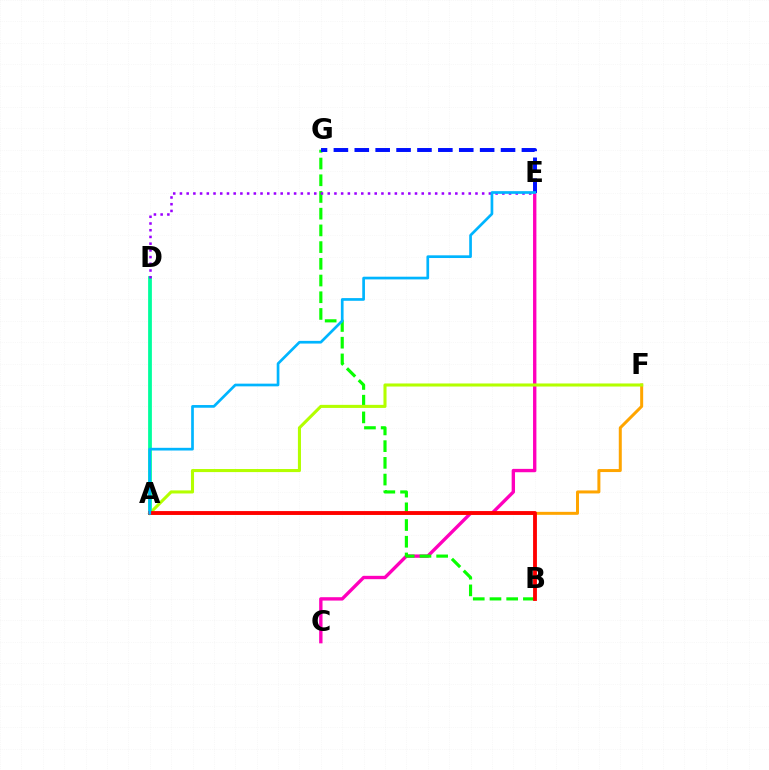{('C', 'E'): [{'color': '#ff00bd', 'line_style': 'solid', 'thickness': 2.42}], ('B', 'G'): [{'color': '#08ff00', 'line_style': 'dashed', 'thickness': 2.27}], ('A', 'F'): [{'color': '#ffa500', 'line_style': 'solid', 'thickness': 2.16}, {'color': '#b3ff00', 'line_style': 'solid', 'thickness': 2.21}], ('A', 'D'): [{'color': '#00ff9d', 'line_style': 'solid', 'thickness': 2.72}], ('A', 'B'): [{'color': '#ff0000', 'line_style': 'solid', 'thickness': 2.76}], ('D', 'E'): [{'color': '#9b00ff', 'line_style': 'dotted', 'thickness': 1.82}], ('E', 'G'): [{'color': '#0010ff', 'line_style': 'dashed', 'thickness': 2.84}], ('A', 'E'): [{'color': '#00b5ff', 'line_style': 'solid', 'thickness': 1.94}]}